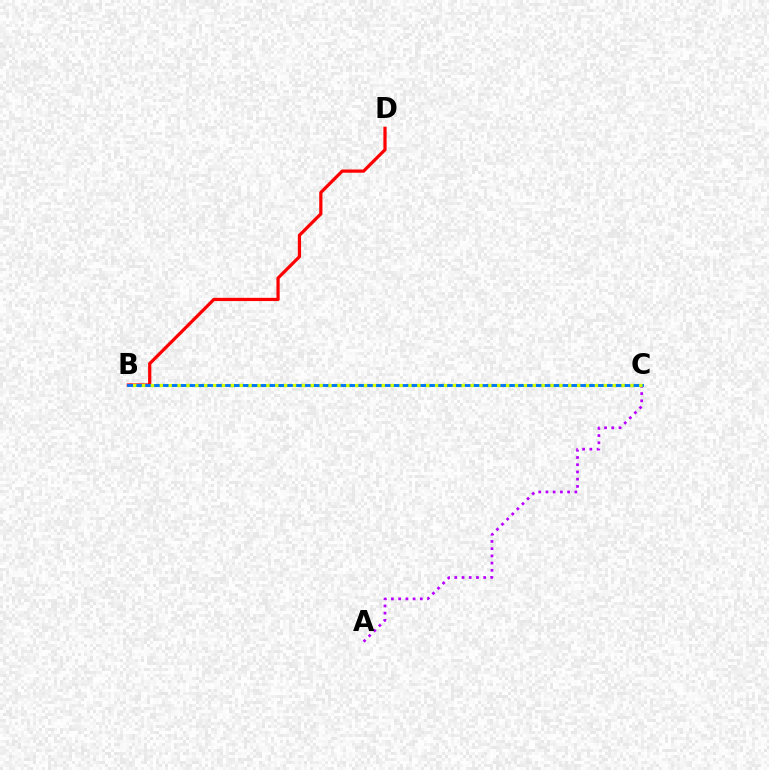{('A', 'C'): [{'color': '#b900ff', 'line_style': 'dotted', 'thickness': 1.96}], ('B', 'D'): [{'color': '#ff0000', 'line_style': 'solid', 'thickness': 2.32}], ('B', 'C'): [{'color': '#00ff5c', 'line_style': 'dashed', 'thickness': 2.18}, {'color': '#0074ff', 'line_style': 'solid', 'thickness': 2.05}, {'color': '#d1ff00', 'line_style': 'dotted', 'thickness': 2.41}]}